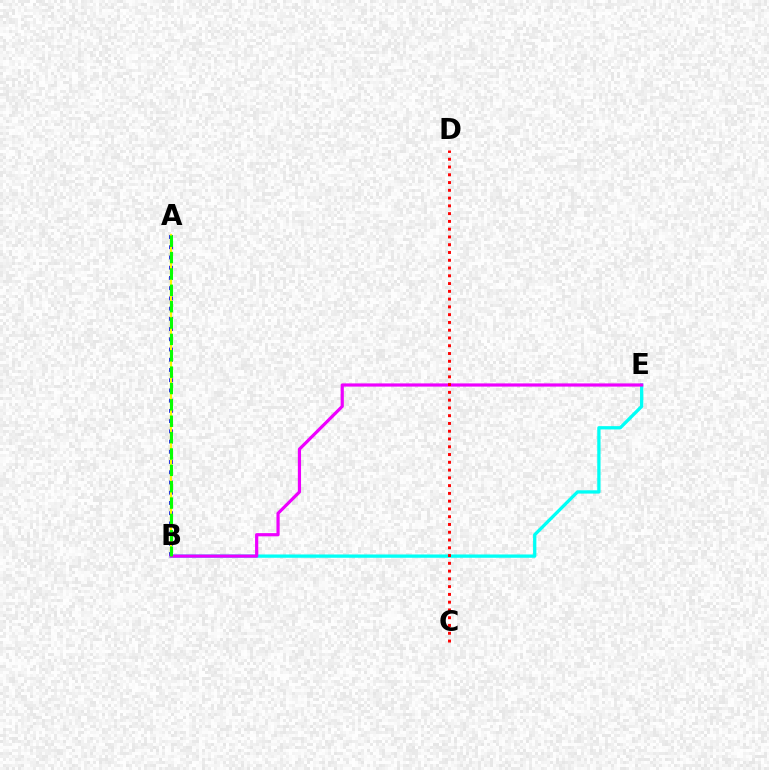{('B', 'E'): [{'color': '#00fff6', 'line_style': 'solid', 'thickness': 2.37}, {'color': '#ee00ff', 'line_style': 'solid', 'thickness': 2.3}], ('A', 'B'): [{'color': '#0010ff', 'line_style': 'dotted', 'thickness': 2.78}, {'color': '#fcf500', 'line_style': 'solid', 'thickness': 1.62}, {'color': '#08ff00', 'line_style': 'dashed', 'thickness': 2.22}], ('C', 'D'): [{'color': '#ff0000', 'line_style': 'dotted', 'thickness': 2.11}]}